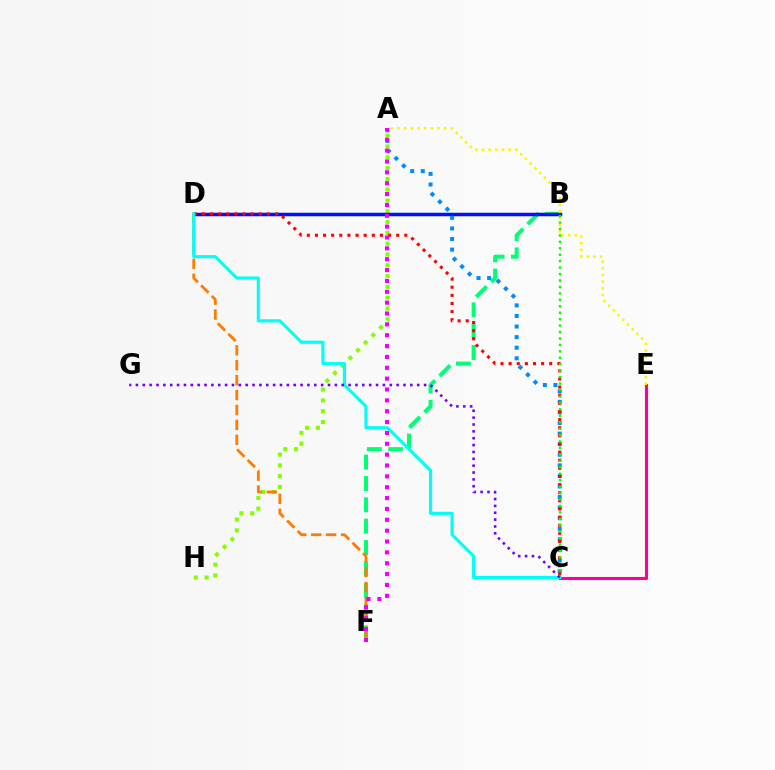{('B', 'F'): [{'color': '#00ff74', 'line_style': 'dashed', 'thickness': 2.9}], ('C', 'E'): [{'color': '#ff0094', 'line_style': 'solid', 'thickness': 2.23}], ('A', 'H'): [{'color': '#84ff00', 'line_style': 'dotted', 'thickness': 2.93}], ('B', 'D'): [{'color': '#0010ff', 'line_style': 'solid', 'thickness': 2.52}], ('A', 'C'): [{'color': '#008cff', 'line_style': 'dotted', 'thickness': 2.87}], ('D', 'F'): [{'color': '#ff7c00', 'line_style': 'dashed', 'thickness': 2.03}], ('C', 'D'): [{'color': '#ff0000', 'line_style': 'dotted', 'thickness': 2.21}, {'color': '#00fff6', 'line_style': 'solid', 'thickness': 2.26}], ('A', 'F'): [{'color': '#ee00ff', 'line_style': 'dotted', 'thickness': 2.95}], ('A', 'E'): [{'color': '#fcf500', 'line_style': 'dotted', 'thickness': 1.81}], ('B', 'C'): [{'color': '#08ff00', 'line_style': 'dotted', 'thickness': 1.75}], ('C', 'G'): [{'color': '#7200ff', 'line_style': 'dotted', 'thickness': 1.86}]}